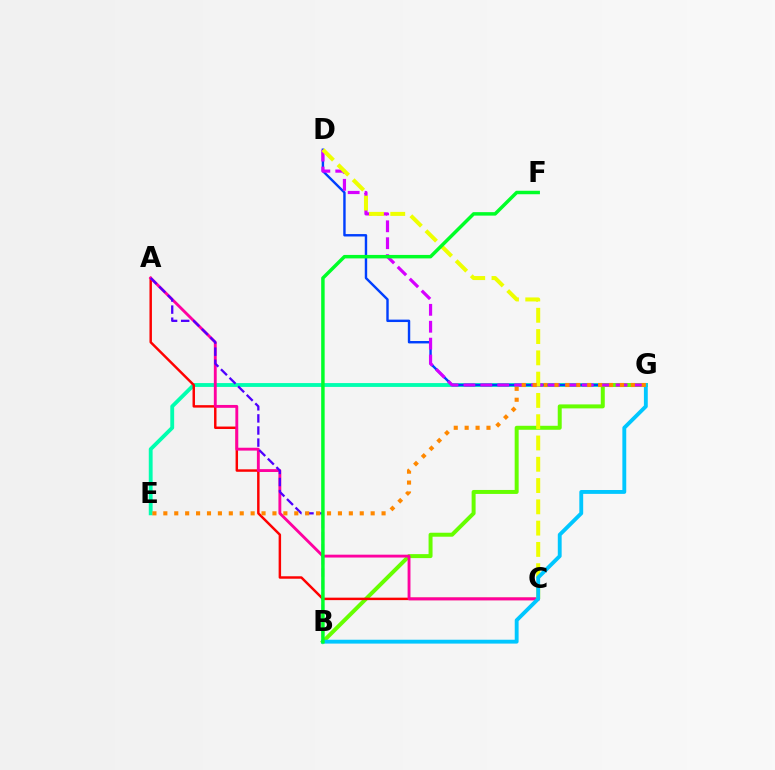{('E', 'G'): [{'color': '#00ffaf', 'line_style': 'solid', 'thickness': 2.77}, {'color': '#ff8800', 'line_style': 'dotted', 'thickness': 2.96}], ('D', 'G'): [{'color': '#003fff', 'line_style': 'solid', 'thickness': 1.74}, {'color': '#d600ff', 'line_style': 'dashed', 'thickness': 2.3}], ('B', 'G'): [{'color': '#66ff00', 'line_style': 'solid', 'thickness': 2.86}, {'color': '#00c7ff', 'line_style': 'solid', 'thickness': 2.78}], ('A', 'C'): [{'color': '#ff0000', 'line_style': 'solid', 'thickness': 1.77}, {'color': '#ff00a0', 'line_style': 'solid', 'thickness': 2.06}], ('C', 'D'): [{'color': '#eeff00', 'line_style': 'dashed', 'thickness': 2.89}], ('A', 'B'): [{'color': '#4f00ff', 'line_style': 'dashed', 'thickness': 1.64}], ('B', 'F'): [{'color': '#00ff27', 'line_style': 'solid', 'thickness': 2.5}]}